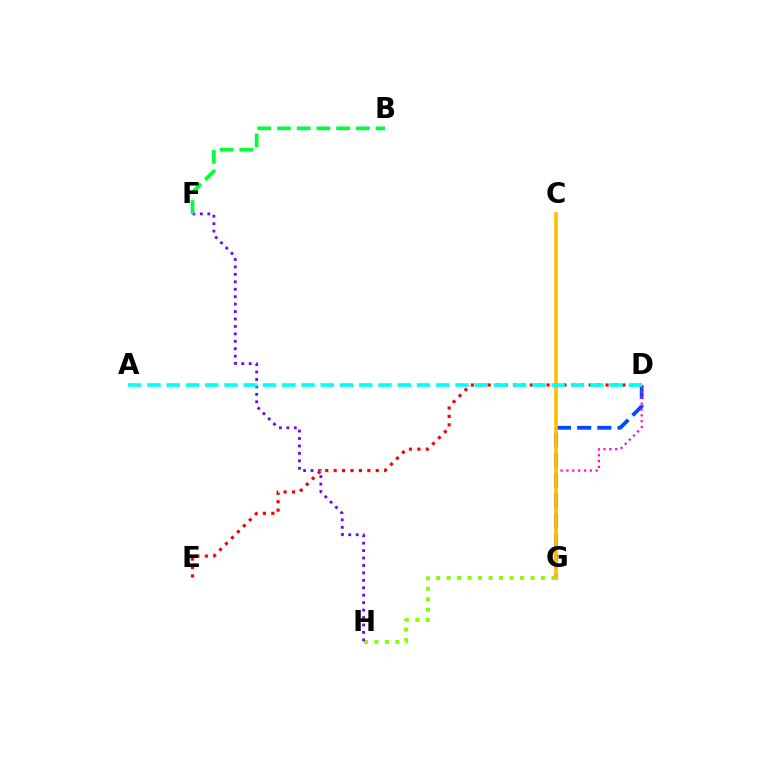{('D', 'G'): [{'color': '#004bff', 'line_style': 'dashed', 'thickness': 2.74}, {'color': '#ff00cf', 'line_style': 'dotted', 'thickness': 1.59}], ('G', 'H'): [{'color': '#84ff00', 'line_style': 'dotted', 'thickness': 2.85}], ('C', 'G'): [{'color': '#ffbd00', 'line_style': 'solid', 'thickness': 2.61}], ('F', 'H'): [{'color': '#7200ff', 'line_style': 'dotted', 'thickness': 2.02}], ('D', 'E'): [{'color': '#ff0000', 'line_style': 'dotted', 'thickness': 2.29}], ('B', 'F'): [{'color': '#00ff39', 'line_style': 'dashed', 'thickness': 2.68}], ('A', 'D'): [{'color': '#00fff6', 'line_style': 'dashed', 'thickness': 2.62}]}